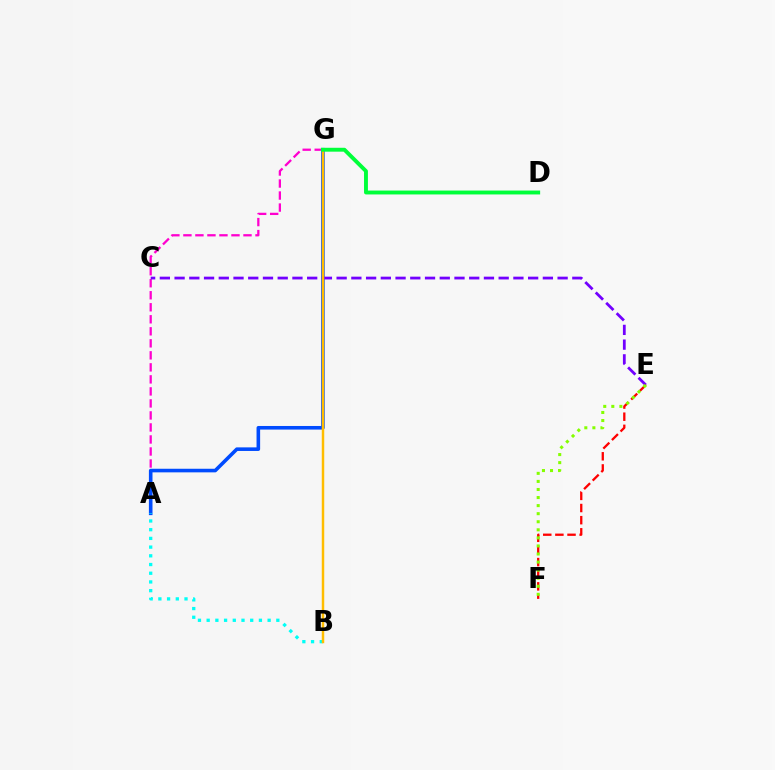{('A', 'G'): [{'color': '#ff00cf', 'line_style': 'dashed', 'thickness': 1.63}, {'color': '#004bff', 'line_style': 'solid', 'thickness': 2.59}], ('A', 'B'): [{'color': '#00fff6', 'line_style': 'dotted', 'thickness': 2.37}], ('C', 'E'): [{'color': '#7200ff', 'line_style': 'dashed', 'thickness': 2.0}], ('B', 'G'): [{'color': '#ffbd00', 'line_style': 'solid', 'thickness': 1.78}], ('D', 'G'): [{'color': '#00ff39', 'line_style': 'solid', 'thickness': 2.8}], ('E', 'F'): [{'color': '#ff0000', 'line_style': 'dashed', 'thickness': 1.65}, {'color': '#84ff00', 'line_style': 'dotted', 'thickness': 2.19}]}